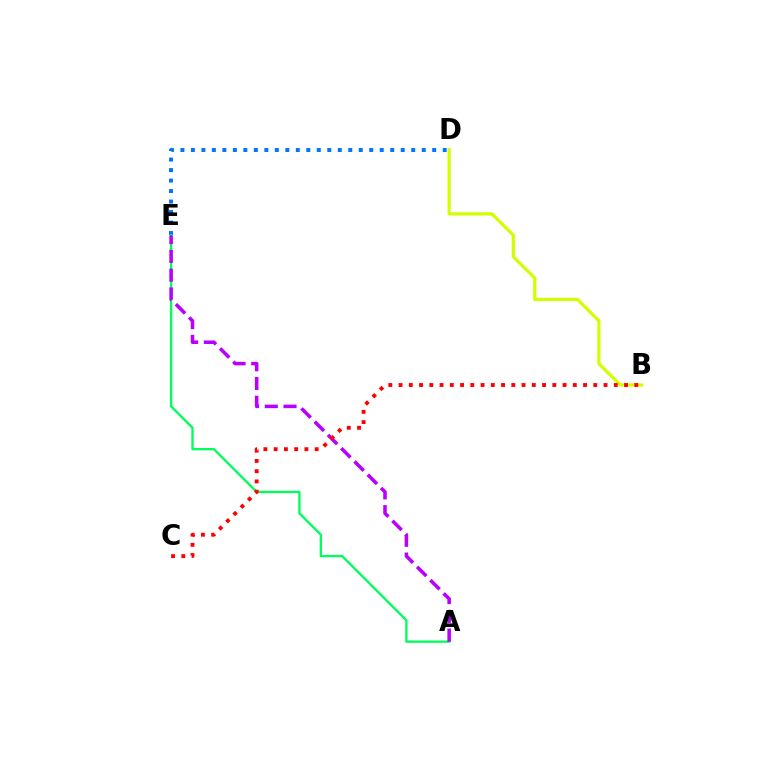{('D', 'E'): [{'color': '#0074ff', 'line_style': 'dotted', 'thickness': 2.85}], ('A', 'E'): [{'color': '#00ff5c', 'line_style': 'solid', 'thickness': 1.68}, {'color': '#b900ff', 'line_style': 'dashed', 'thickness': 2.55}], ('B', 'D'): [{'color': '#d1ff00', 'line_style': 'solid', 'thickness': 2.32}], ('B', 'C'): [{'color': '#ff0000', 'line_style': 'dotted', 'thickness': 2.78}]}